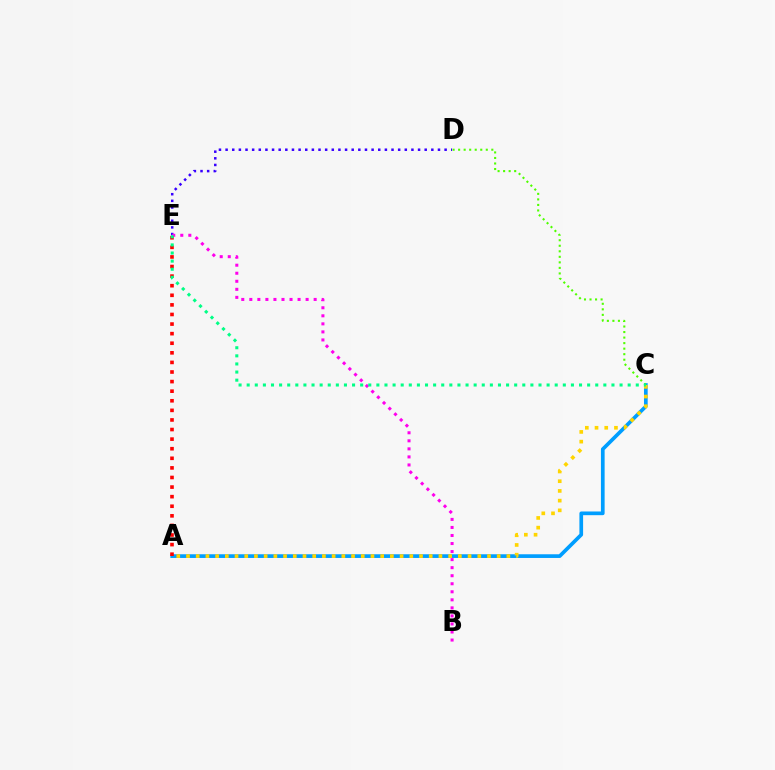{('D', 'E'): [{'color': '#3700ff', 'line_style': 'dotted', 'thickness': 1.8}], ('B', 'E'): [{'color': '#ff00ed', 'line_style': 'dotted', 'thickness': 2.19}], ('A', 'C'): [{'color': '#009eff', 'line_style': 'solid', 'thickness': 2.66}, {'color': '#ffd500', 'line_style': 'dotted', 'thickness': 2.64}], ('C', 'D'): [{'color': '#4fff00', 'line_style': 'dotted', 'thickness': 1.5}], ('A', 'E'): [{'color': '#ff0000', 'line_style': 'dotted', 'thickness': 2.61}], ('C', 'E'): [{'color': '#00ff86', 'line_style': 'dotted', 'thickness': 2.2}]}